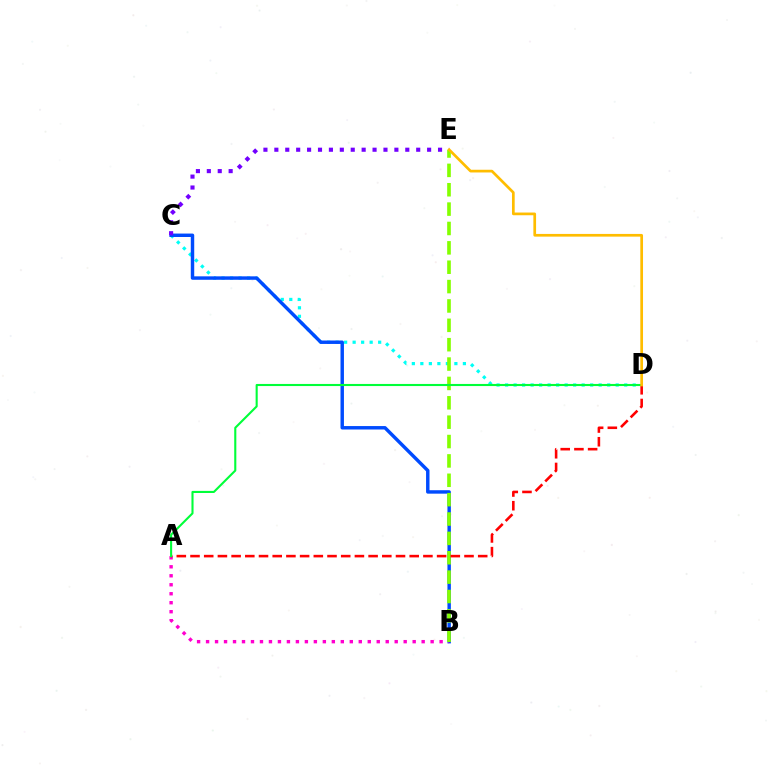{('C', 'D'): [{'color': '#00fff6', 'line_style': 'dotted', 'thickness': 2.31}], ('B', 'C'): [{'color': '#004bff', 'line_style': 'solid', 'thickness': 2.48}], ('C', 'E'): [{'color': '#7200ff', 'line_style': 'dotted', 'thickness': 2.96}], ('A', 'B'): [{'color': '#ff00cf', 'line_style': 'dotted', 'thickness': 2.44}], ('B', 'E'): [{'color': '#84ff00', 'line_style': 'dashed', 'thickness': 2.63}], ('A', 'D'): [{'color': '#ff0000', 'line_style': 'dashed', 'thickness': 1.86}, {'color': '#00ff39', 'line_style': 'solid', 'thickness': 1.51}], ('D', 'E'): [{'color': '#ffbd00', 'line_style': 'solid', 'thickness': 1.95}]}